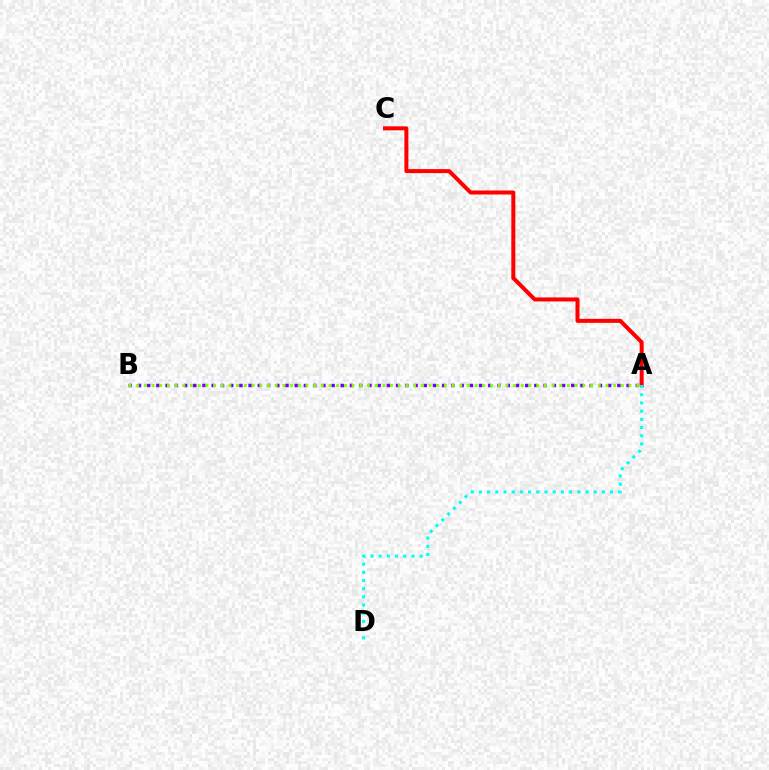{('A', 'C'): [{'color': '#ff0000', 'line_style': 'solid', 'thickness': 2.89}], ('A', 'B'): [{'color': '#7200ff', 'line_style': 'dotted', 'thickness': 2.5}, {'color': '#84ff00', 'line_style': 'dotted', 'thickness': 2.09}], ('A', 'D'): [{'color': '#00fff6', 'line_style': 'dotted', 'thickness': 2.23}]}